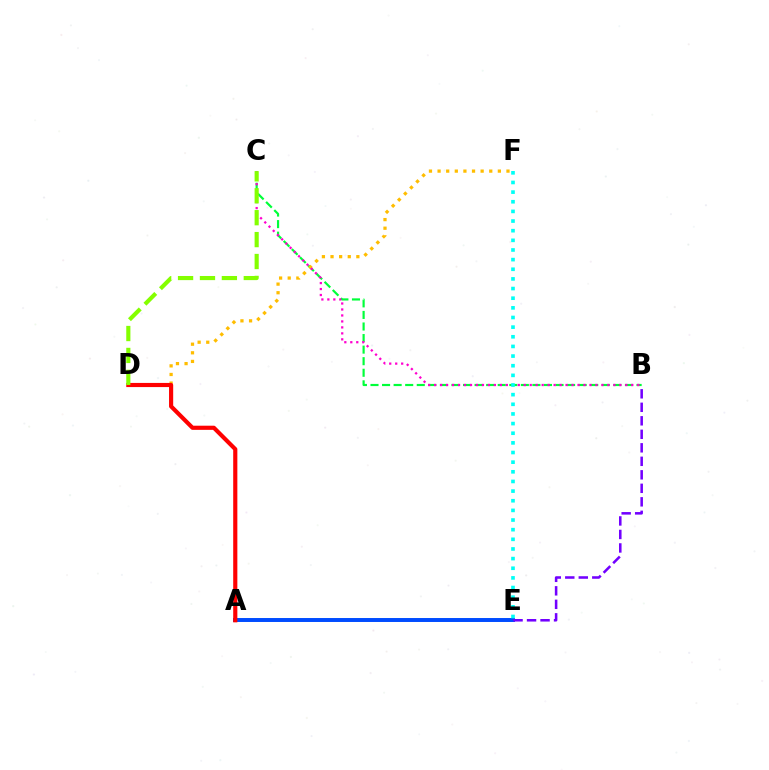{('B', 'C'): [{'color': '#00ff39', 'line_style': 'dashed', 'thickness': 1.57}, {'color': '#ff00cf', 'line_style': 'dotted', 'thickness': 1.62}], ('A', 'E'): [{'color': '#004bff', 'line_style': 'solid', 'thickness': 2.85}], ('D', 'F'): [{'color': '#ffbd00', 'line_style': 'dotted', 'thickness': 2.34}], ('A', 'D'): [{'color': '#ff0000', 'line_style': 'solid', 'thickness': 2.99}], ('E', 'F'): [{'color': '#00fff6', 'line_style': 'dotted', 'thickness': 2.62}], ('B', 'E'): [{'color': '#7200ff', 'line_style': 'dashed', 'thickness': 1.83}], ('C', 'D'): [{'color': '#84ff00', 'line_style': 'dashed', 'thickness': 2.98}]}